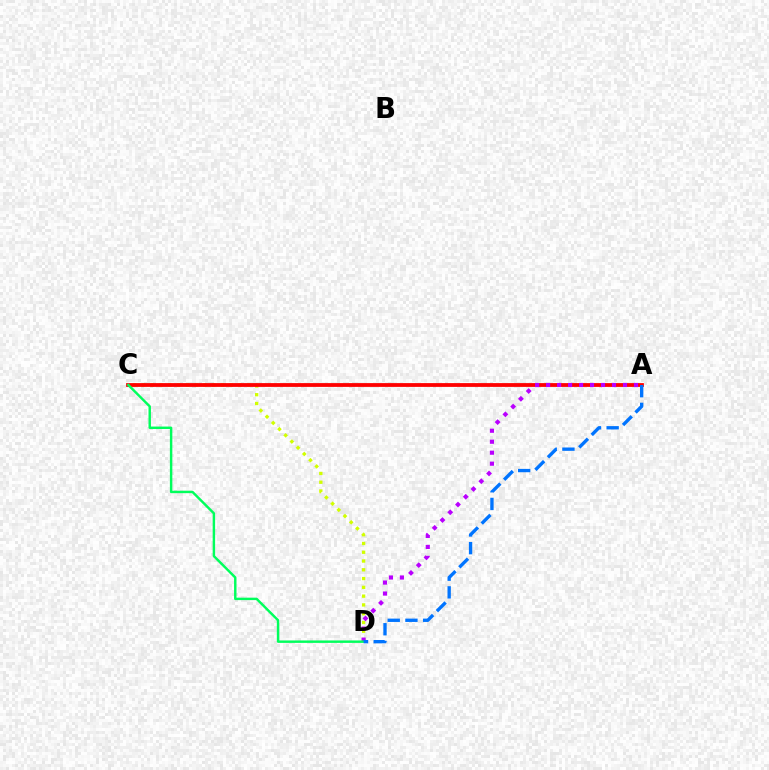{('C', 'D'): [{'color': '#d1ff00', 'line_style': 'dotted', 'thickness': 2.38}, {'color': '#00ff5c', 'line_style': 'solid', 'thickness': 1.76}], ('A', 'C'): [{'color': '#ff0000', 'line_style': 'solid', 'thickness': 2.73}], ('A', 'D'): [{'color': '#b900ff', 'line_style': 'dotted', 'thickness': 2.98}, {'color': '#0074ff', 'line_style': 'dashed', 'thickness': 2.4}]}